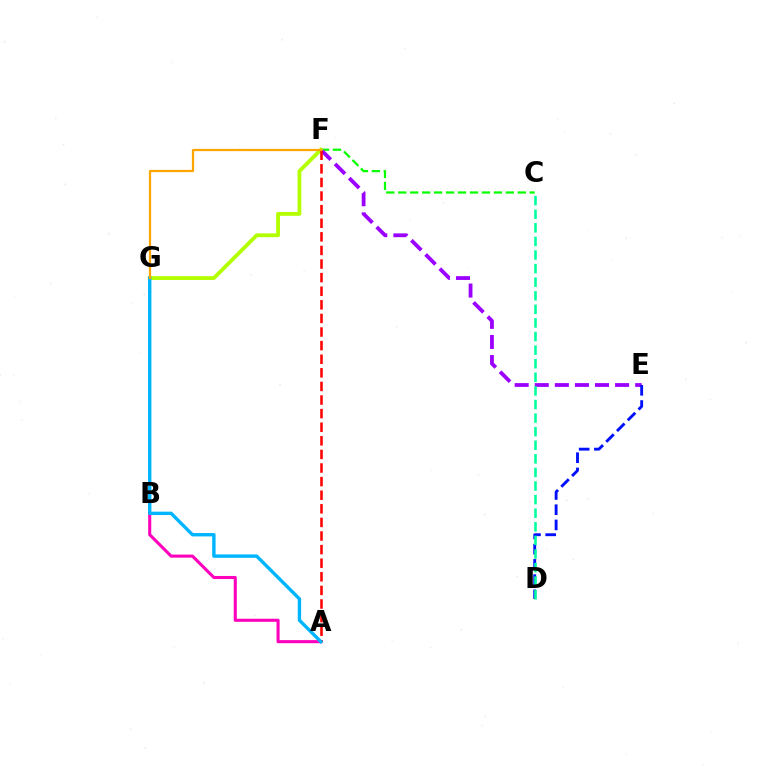{('A', 'B'): [{'color': '#ff00bd', 'line_style': 'solid', 'thickness': 2.21}], ('C', 'F'): [{'color': '#08ff00', 'line_style': 'dashed', 'thickness': 1.62}], ('E', 'F'): [{'color': '#9b00ff', 'line_style': 'dashed', 'thickness': 2.73}], ('F', 'G'): [{'color': '#b3ff00', 'line_style': 'solid', 'thickness': 2.75}, {'color': '#ffa500', 'line_style': 'solid', 'thickness': 1.61}], ('D', 'E'): [{'color': '#0010ff', 'line_style': 'dashed', 'thickness': 2.07}], ('C', 'D'): [{'color': '#00ff9d', 'line_style': 'dashed', 'thickness': 1.85}], ('A', 'F'): [{'color': '#ff0000', 'line_style': 'dashed', 'thickness': 1.85}], ('A', 'G'): [{'color': '#00b5ff', 'line_style': 'solid', 'thickness': 2.43}]}